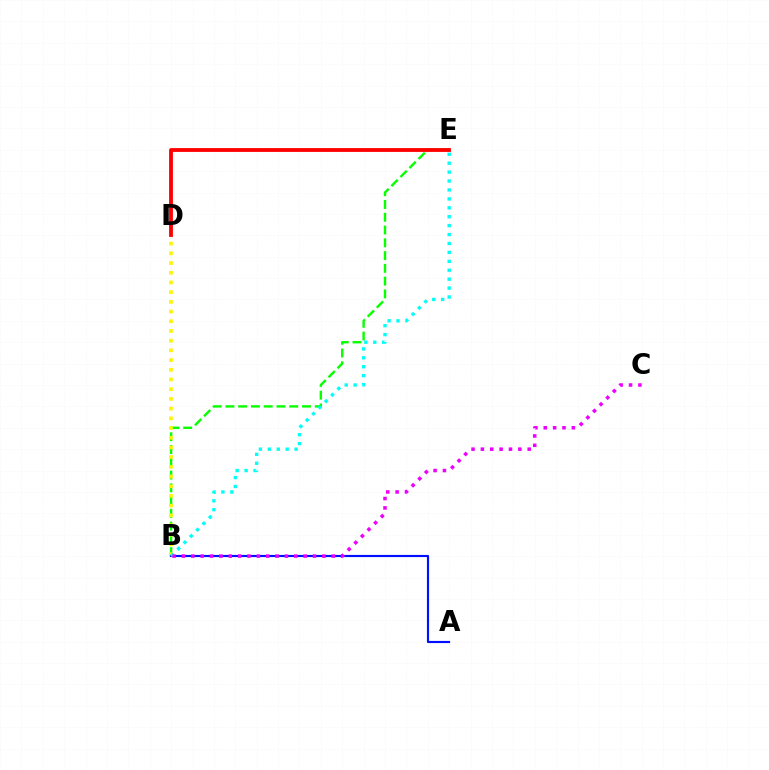{('B', 'E'): [{'color': '#08ff00', 'line_style': 'dashed', 'thickness': 1.73}, {'color': '#00fff6', 'line_style': 'dotted', 'thickness': 2.42}], ('B', 'D'): [{'color': '#fcf500', 'line_style': 'dotted', 'thickness': 2.64}], ('A', 'B'): [{'color': '#0010ff', 'line_style': 'solid', 'thickness': 1.55}], ('D', 'E'): [{'color': '#ff0000', 'line_style': 'solid', 'thickness': 2.76}], ('B', 'C'): [{'color': '#ee00ff', 'line_style': 'dotted', 'thickness': 2.54}]}